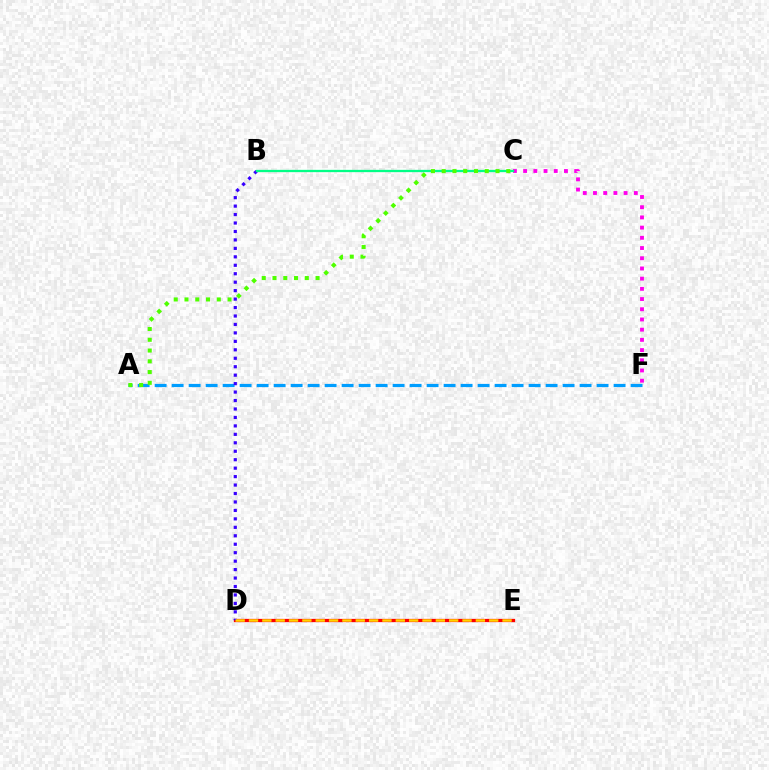{('D', 'E'): [{'color': '#ff0000', 'line_style': 'solid', 'thickness': 2.34}, {'color': '#ffd500', 'line_style': 'dashed', 'thickness': 1.81}], ('A', 'F'): [{'color': '#009eff', 'line_style': 'dashed', 'thickness': 2.31}], ('C', 'F'): [{'color': '#ff00ed', 'line_style': 'dotted', 'thickness': 2.77}], ('B', 'D'): [{'color': '#3700ff', 'line_style': 'dotted', 'thickness': 2.3}], ('B', 'C'): [{'color': '#00ff86', 'line_style': 'solid', 'thickness': 1.66}], ('A', 'C'): [{'color': '#4fff00', 'line_style': 'dotted', 'thickness': 2.92}]}